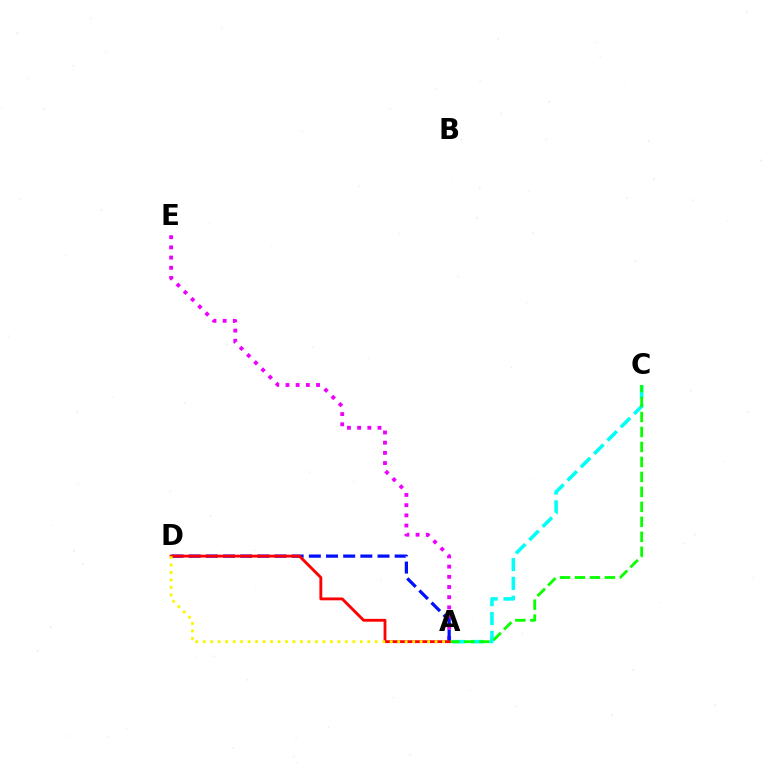{('A', 'E'): [{'color': '#ee00ff', 'line_style': 'dotted', 'thickness': 2.77}], ('A', 'D'): [{'color': '#0010ff', 'line_style': 'dashed', 'thickness': 2.33}, {'color': '#ff0000', 'line_style': 'solid', 'thickness': 2.06}, {'color': '#fcf500', 'line_style': 'dotted', 'thickness': 2.03}], ('A', 'C'): [{'color': '#00fff6', 'line_style': 'dashed', 'thickness': 2.56}, {'color': '#08ff00', 'line_style': 'dashed', 'thickness': 2.03}]}